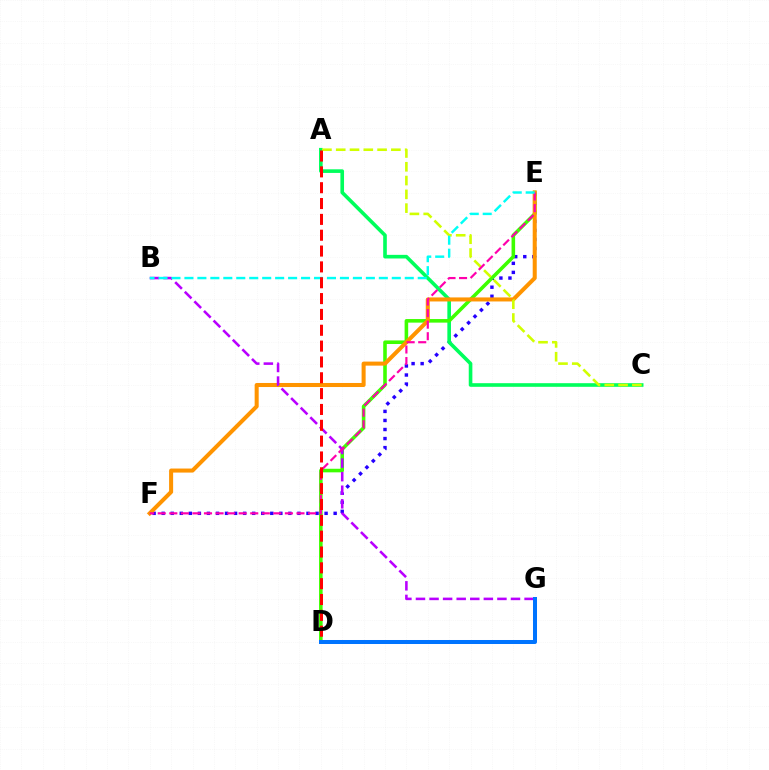{('E', 'F'): [{'color': '#2500ff', 'line_style': 'dotted', 'thickness': 2.46}, {'color': '#ff9400', 'line_style': 'solid', 'thickness': 2.91}, {'color': '#ff00ac', 'line_style': 'dashed', 'thickness': 1.57}], ('A', 'C'): [{'color': '#00ff5c', 'line_style': 'solid', 'thickness': 2.61}, {'color': '#d1ff00', 'line_style': 'dashed', 'thickness': 1.87}], ('D', 'E'): [{'color': '#3dff00', 'line_style': 'solid', 'thickness': 2.57}], ('B', 'G'): [{'color': '#b900ff', 'line_style': 'dashed', 'thickness': 1.84}], ('B', 'E'): [{'color': '#00fff6', 'line_style': 'dashed', 'thickness': 1.76}], ('A', 'D'): [{'color': '#ff0000', 'line_style': 'dashed', 'thickness': 2.15}], ('D', 'G'): [{'color': '#0074ff', 'line_style': 'solid', 'thickness': 2.88}]}